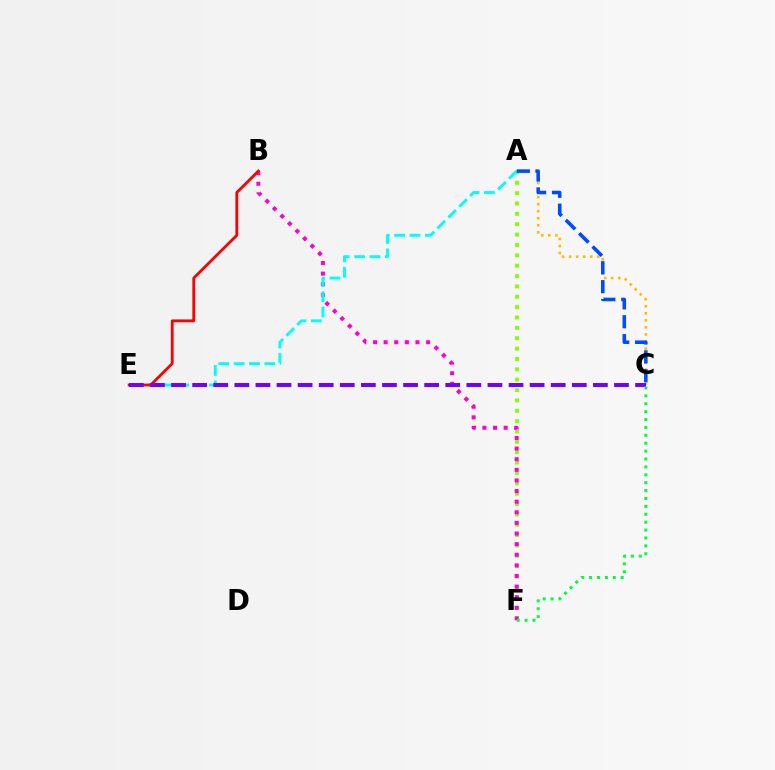{('A', 'F'): [{'color': '#84ff00', 'line_style': 'dotted', 'thickness': 2.82}], ('B', 'F'): [{'color': '#ff00cf', 'line_style': 'dotted', 'thickness': 2.88}], ('A', 'E'): [{'color': '#00fff6', 'line_style': 'dashed', 'thickness': 2.09}], ('B', 'E'): [{'color': '#ff0000', 'line_style': 'solid', 'thickness': 2.03}], ('A', 'C'): [{'color': '#ffbd00', 'line_style': 'dotted', 'thickness': 1.91}, {'color': '#004bff', 'line_style': 'dashed', 'thickness': 2.56}], ('C', 'E'): [{'color': '#7200ff', 'line_style': 'dashed', 'thickness': 2.87}], ('C', 'F'): [{'color': '#00ff39', 'line_style': 'dotted', 'thickness': 2.15}]}